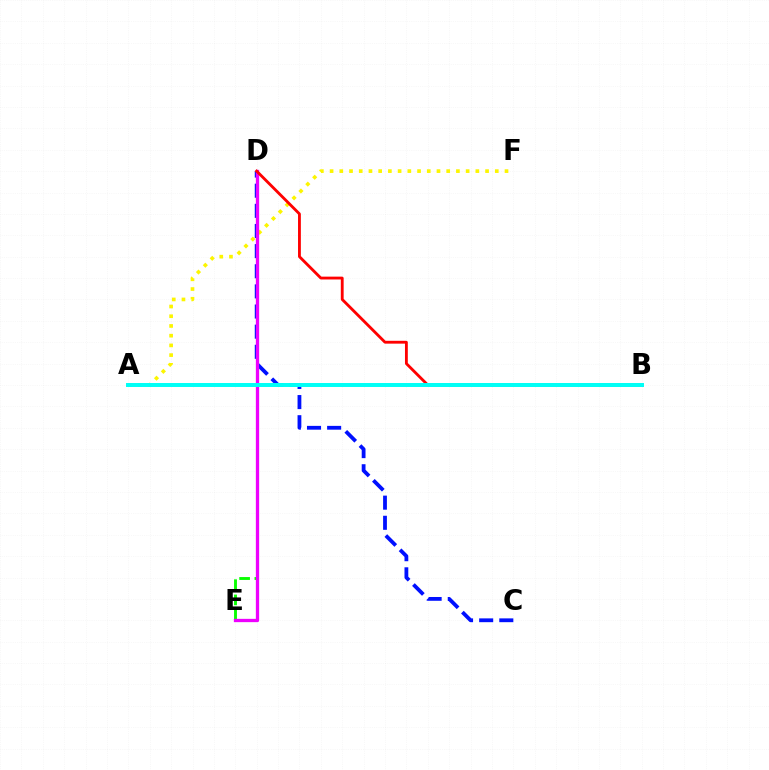{('D', 'E'): [{'color': '#08ff00', 'line_style': 'dashed', 'thickness': 2.07}, {'color': '#ee00ff', 'line_style': 'solid', 'thickness': 2.37}], ('A', 'F'): [{'color': '#fcf500', 'line_style': 'dotted', 'thickness': 2.64}], ('C', 'D'): [{'color': '#0010ff', 'line_style': 'dashed', 'thickness': 2.74}], ('B', 'D'): [{'color': '#ff0000', 'line_style': 'solid', 'thickness': 2.04}], ('A', 'B'): [{'color': '#00fff6', 'line_style': 'solid', 'thickness': 2.86}]}